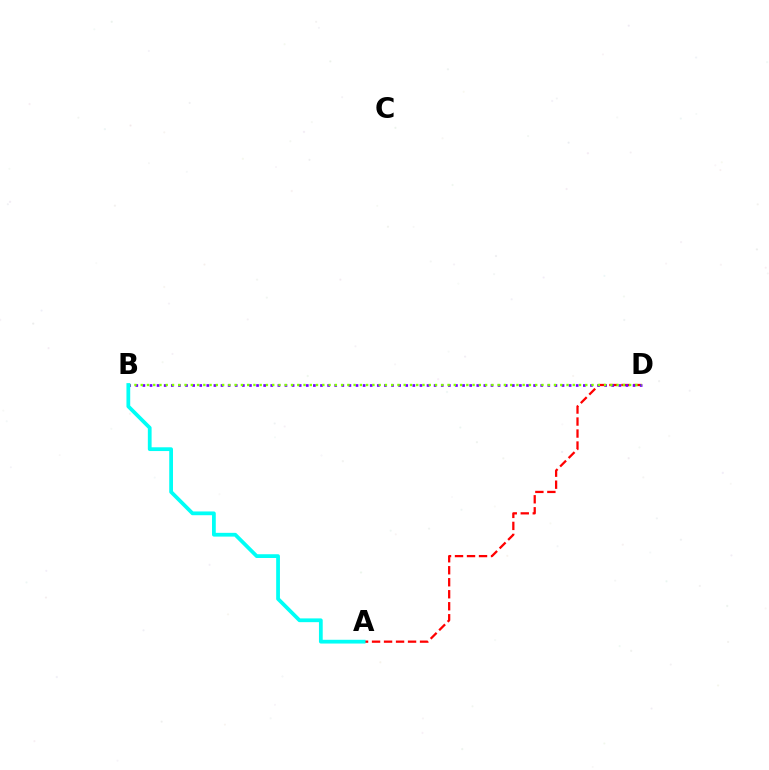{('A', 'D'): [{'color': '#ff0000', 'line_style': 'dashed', 'thickness': 1.63}], ('B', 'D'): [{'color': '#7200ff', 'line_style': 'dotted', 'thickness': 1.93}, {'color': '#84ff00', 'line_style': 'dotted', 'thickness': 1.7}], ('A', 'B'): [{'color': '#00fff6', 'line_style': 'solid', 'thickness': 2.71}]}